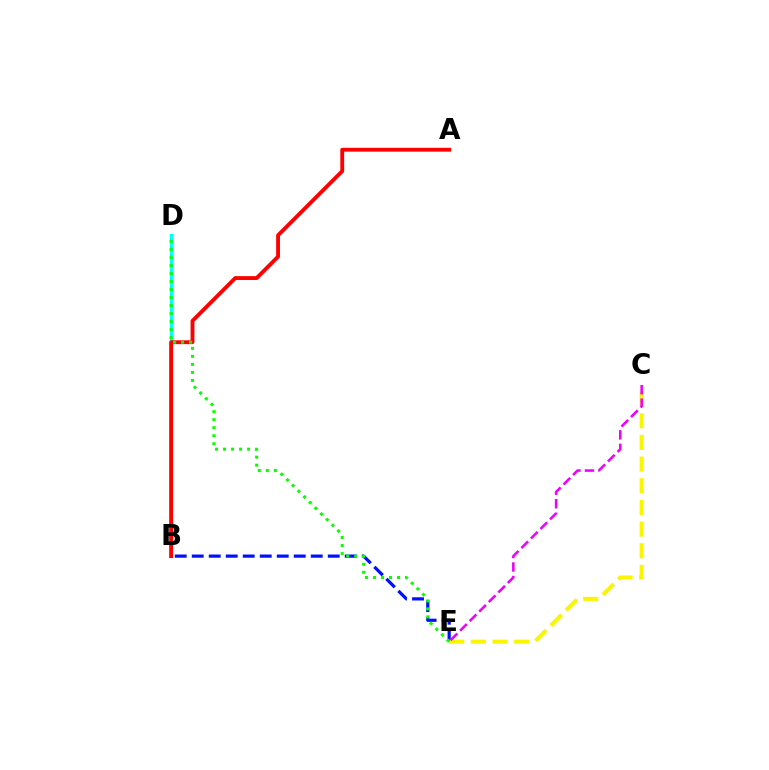{('B', 'E'): [{'color': '#0010ff', 'line_style': 'dashed', 'thickness': 2.31}], ('C', 'E'): [{'color': '#fcf500', 'line_style': 'dashed', 'thickness': 2.94}, {'color': '#ee00ff', 'line_style': 'dashed', 'thickness': 1.83}], ('B', 'D'): [{'color': '#00fff6', 'line_style': 'solid', 'thickness': 2.36}], ('A', 'B'): [{'color': '#ff0000', 'line_style': 'solid', 'thickness': 2.77}], ('D', 'E'): [{'color': '#08ff00', 'line_style': 'dotted', 'thickness': 2.18}]}